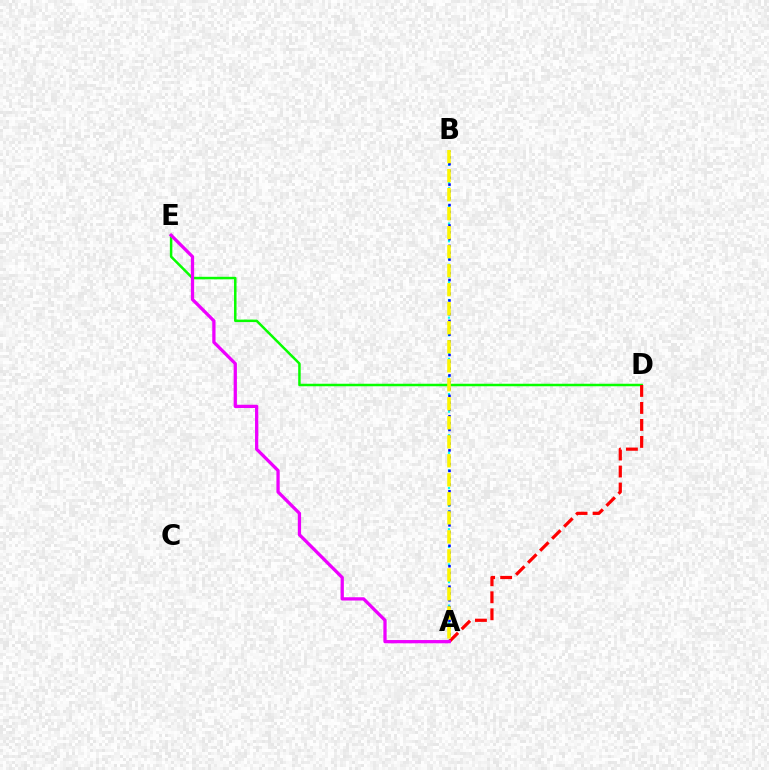{('D', 'E'): [{'color': '#08ff00', 'line_style': 'solid', 'thickness': 1.8}], ('A', 'B'): [{'color': '#00fff6', 'line_style': 'dotted', 'thickness': 1.6}, {'color': '#0010ff', 'line_style': 'dotted', 'thickness': 1.85}, {'color': '#fcf500', 'line_style': 'dashed', 'thickness': 2.58}], ('A', 'D'): [{'color': '#ff0000', 'line_style': 'dashed', 'thickness': 2.31}], ('A', 'E'): [{'color': '#ee00ff', 'line_style': 'solid', 'thickness': 2.36}]}